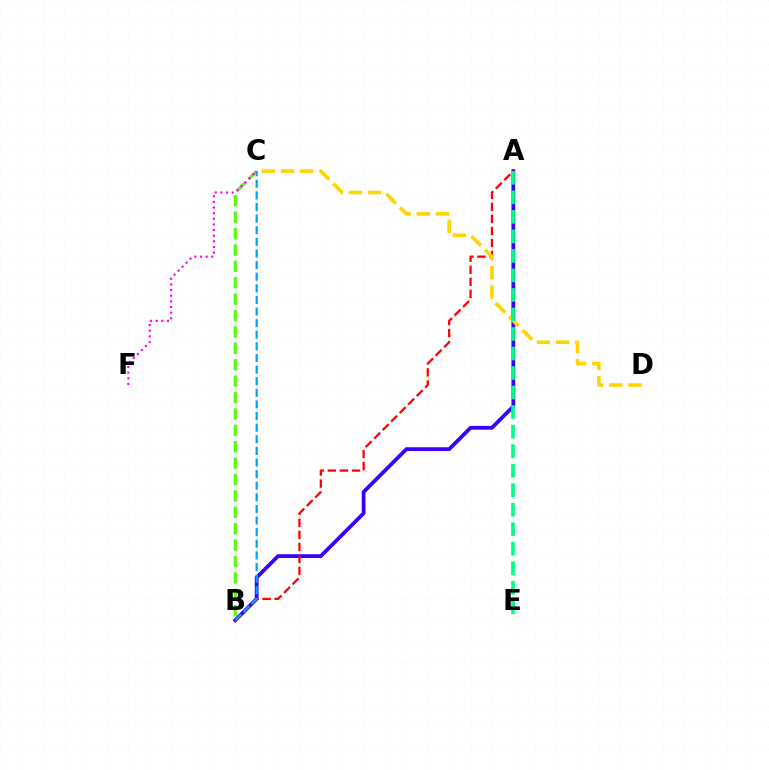{('B', 'C'): [{'color': '#4fff00', 'line_style': 'dashed', 'thickness': 2.23}, {'color': '#009eff', 'line_style': 'dashed', 'thickness': 1.58}], ('A', 'B'): [{'color': '#3700ff', 'line_style': 'solid', 'thickness': 2.73}, {'color': '#ff0000', 'line_style': 'dashed', 'thickness': 1.63}], ('C', 'D'): [{'color': '#ffd500', 'line_style': 'dashed', 'thickness': 2.61}], ('C', 'F'): [{'color': '#ff00ed', 'line_style': 'dotted', 'thickness': 1.53}], ('A', 'E'): [{'color': '#00ff86', 'line_style': 'dashed', 'thickness': 2.65}]}